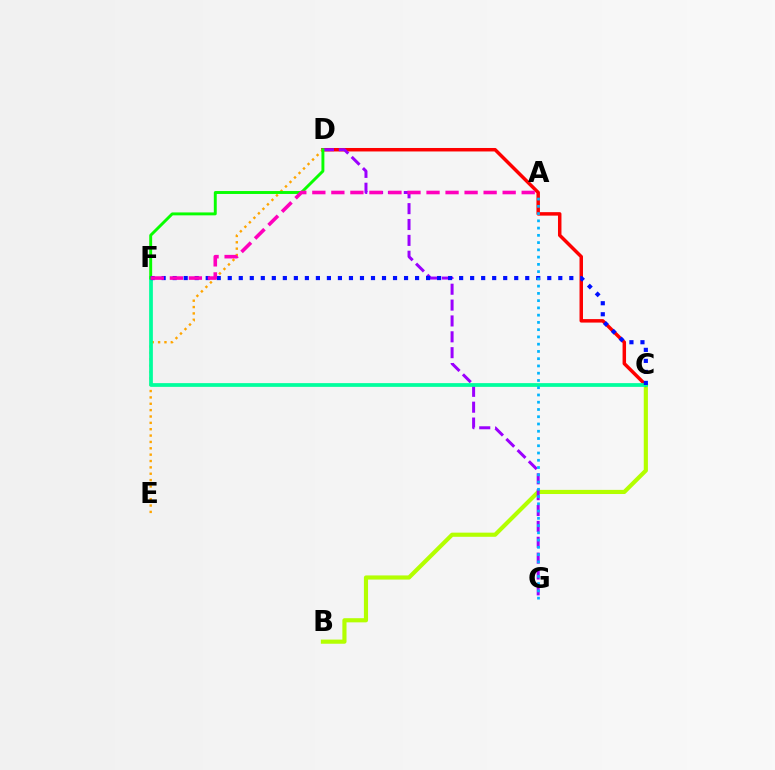{('B', 'C'): [{'color': '#b3ff00', 'line_style': 'solid', 'thickness': 2.98}], ('C', 'D'): [{'color': '#ff0000', 'line_style': 'solid', 'thickness': 2.5}], ('D', 'E'): [{'color': '#ffa500', 'line_style': 'dotted', 'thickness': 1.73}], ('D', 'G'): [{'color': '#9b00ff', 'line_style': 'dashed', 'thickness': 2.16}], ('C', 'F'): [{'color': '#00ff9d', 'line_style': 'solid', 'thickness': 2.7}, {'color': '#0010ff', 'line_style': 'dotted', 'thickness': 2.99}], ('D', 'F'): [{'color': '#08ff00', 'line_style': 'solid', 'thickness': 2.1}], ('A', 'F'): [{'color': '#ff00bd', 'line_style': 'dashed', 'thickness': 2.59}], ('A', 'G'): [{'color': '#00b5ff', 'line_style': 'dotted', 'thickness': 1.97}]}